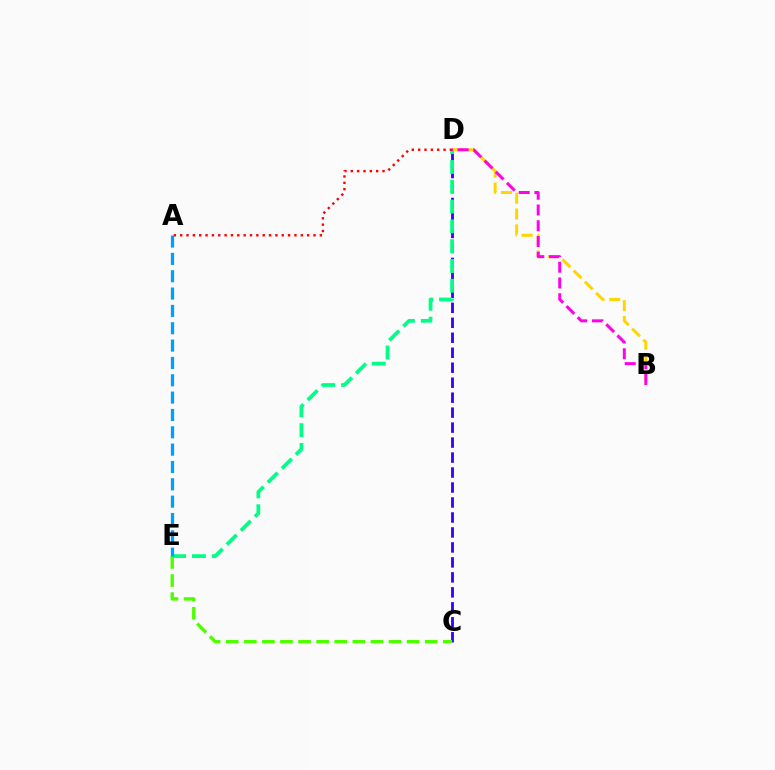{('B', 'D'): [{'color': '#ffd500', 'line_style': 'dashed', 'thickness': 2.15}, {'color': '#ff00ed', 'line_style': 'dashed', 'thickness': 2.14}], ('C', 'D'): [{'color': '#3700ff', 'line_style': 'dashed', 'thickness': 2.03}], ('D', 'E'): [{'color': '#00ff86', 'line_style': 'dashed', 'thickness': 2.69}], ('A', 'D'): [{'color': '#ff0000', 'line_style': 'dotted', 'thickness': 1.72}], ('C', 'E'): [{'color': '#4fff00', 'line_style': 'dashed', 'thickness': 2.46}], ('A', 'E'): [{'color': '#009eff', 'line_style': 'dashed', 'thickness': 2.36}]}